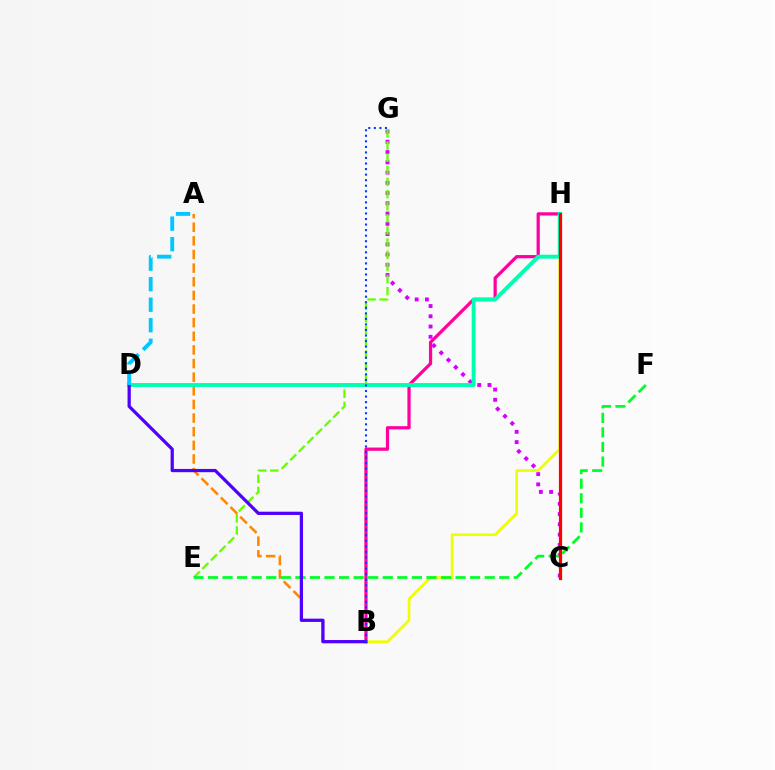{('B', 'H'): [{'color': '#ff00a0', 'line_style': 'solid', 'thickness': 2.33}, {'color': '#eeff00', 'line_style': 'solid', 'thickness': 1.93}], ('C', 'G'): [{'color': '#d600ff', 'line_style': 'dotted', 'thickness': 2.78}], ('E', 'G'): [{'color': '#66ff00', 'line_style': 'dashed', 'thickness': 1.65}], ('A', 'B'): [{'color': '#ff8800', 'line_style': 'dashed', 'thickness': 1.85}], ('D', 'H'): [{'color': '#00ffaf', 'line_style': 'solid', 'thickness': 2.81}], ('E', 'F'): [{'color': '#00ff27', 'line_style': 'dashed', 'thickness': 1.98}], ('B', 'D'): [{'color': '#4f00ff', 'line_style': 'solid', 'thickness': 2.34}], ('C', 'H'): [{'color': '#ff0000', 'line_style': 'solid', 'thickness': 2.31}], ('B', 'G'): [{'color': '#003fff', 'line_style': 'dotted', 'thickness': 1.51}], ('A', 'D'): [{'color': '#00c7ff', 'line_style': 'dashed', 'thickness': 2.79}]}